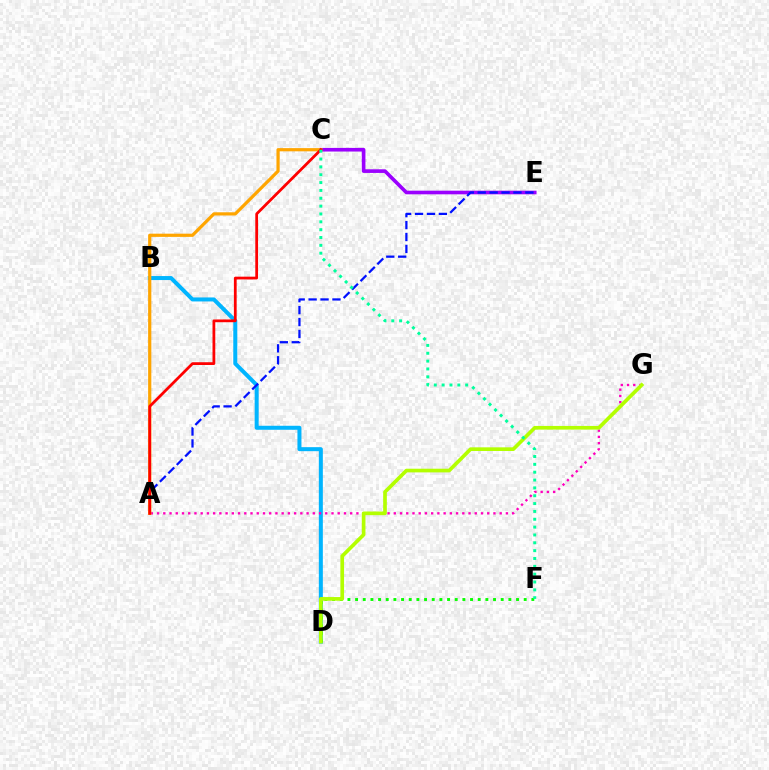{('C', 'E'): [{'color': '#9b00ff', 'line_style': 'solid', 'thickness': 2.62}], ('B', 'D'): [{'color': '#00b5ff', 'line_style': 'solid', 'thickness': 2.89}], ('A', 'E'): [{'color': '#0010ff', 'line_style': 'dashed', 'thickness': 1.62}], ('A', 'G'): [{'color': '#ff00bd', 'line_style': 'dotted', 'thickness': 1.69}], ('D', 'F'): [{'color': '#08ff00', 'line_style': 'dotted', 'thickness': 2.08}], ('A', 'C'): [{'color': '#ffa500', 'line_style': 'solid', 'thickness': 2.31}, {'color': '#ff0000', 'line_style': 'solid', 'thickness': 1.99}], ('D', 'G'): [{'color': '#b3ff00', 'line_style': 'solid', 'thickness': 2.64}], ('C', 'F'): [{'color': '#00ff9d', 'line_style': 'dotted', 'thickness': 2.13}]}